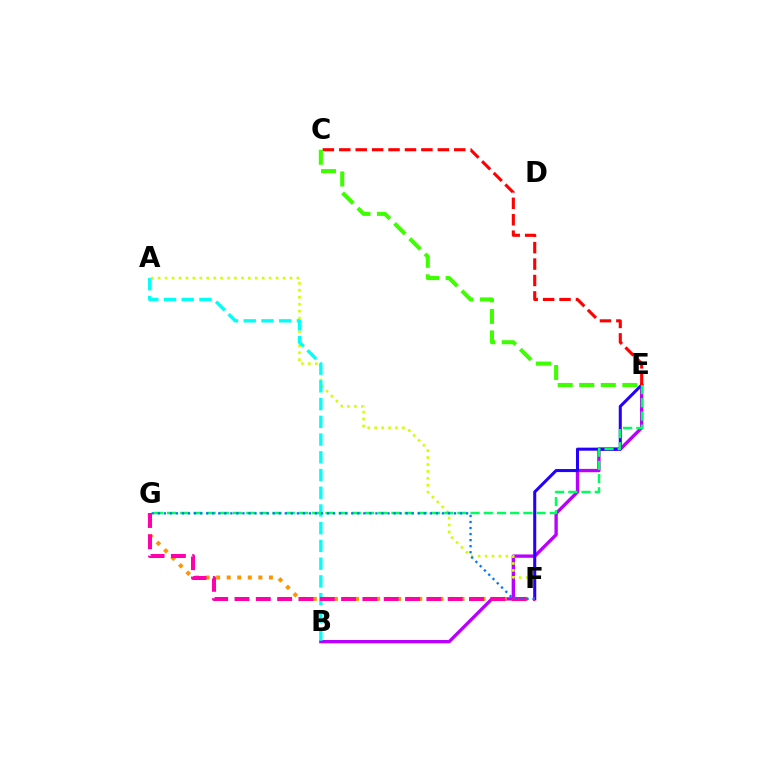{('B', 'E'): [{'color': '#b900ff', 'line_style': 'solid', 'thickness': 2.41}], ('F', 'G'): [{'color': '#ff9400', 'line_style': 'dotted', 'thickness': 2.87}, {'color': '#ff00ac', 'line_style': 'dashed', 'thickness': 2.9}, {'color': '#0074ff', 'line_style': 'dotted', 'thickness': 1.64}], ('A', 'F'): [{'color': '#d1ff00', 'line_style': 'dotted', 'thickness': 1.88}], ('A', 'B'): [{'color': '#00fff6', 'line_style': 'dashed', 'thickness': 2.41}], ('E', 'F'): [{'color': '#2500ff', 'line_style': 'solid', 'thickness': 2.19}], ('E', 'G'): [{'color': '#00ff5c', 'line_style': 'dashed', 'thickness': 1.79}], ('C', 'E'): [{'color': '#ff0000', 'line_style': 'dashed', 'thickness': 2.23}, {'color': '#3dff00', 'line_style': 'dashed', 'thickness': 2.93}]}